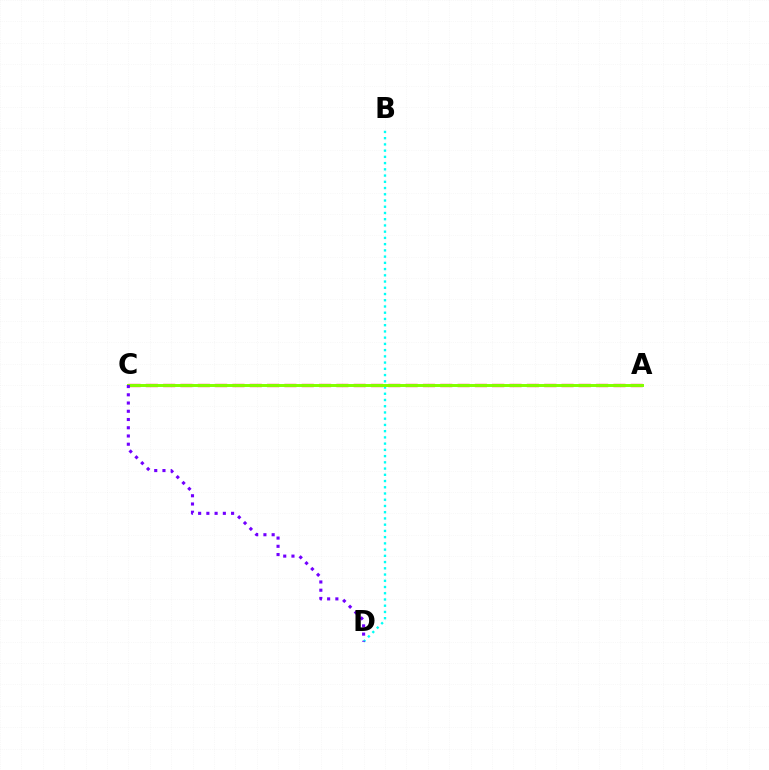{('B', 'D'): [{'color': '#00fff6', 'line_style': 'dotted', 'thickness': 1.69}], ('A', 'C'): [{'color': '#ff0000', 'line_style': 'dashed', 'thickness': 2.35}, {'color': '#84ff00', 'line_style': 'solid', 'thickness': 2.14}], ('C', 'D'): [{'color': '#7200ff', 'line_style': 'dotted', 'thickness': 2.24}]}